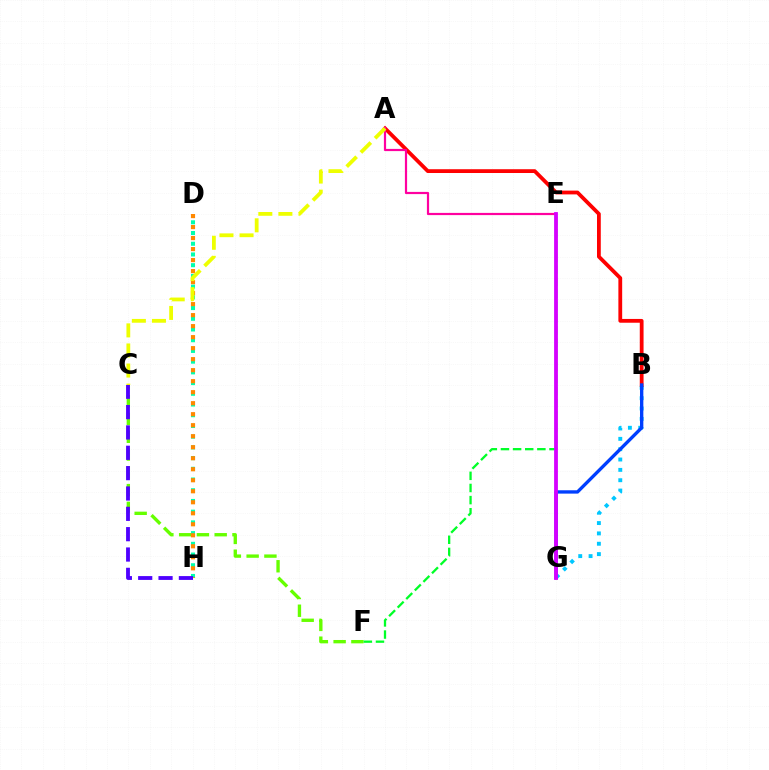{('B', 'G'): [{'color': '#00c7ff', 'line_style': 'dotted', 'thickness': 2.81}, {'color': '#003fff', 'line_style': 'solid', 'thickness': 2.41}], ('A', 'B'): [{'color': '#ff0000', 'line_style': 'solid', 'thickness': 2.73}], ('D', 'H'): [{'color': '#00ffaf', 'line_style': 'dotted', 'thickness': 2.91}, {'color': '#ff8800', 'line_style': 'dotted', 'thickness': 2.99}], ('C', 'F'): [{'color': '#66ff00', 'line_style': 'dashed', 'thickness': 2.42}], ('A', 'E'): [{'color': '#ff00a0', 'line_style': 'solid', 'thickness': 1.59}], ('E', 'F'): [{'color': '#00ff27', 'line_style': 'dashed', 'thickness': 1.65}], ('C', 'H'): [{'color': '#4f00ff', 'line_style': 'dashed', 'thickness': 2.76}], ('E', 'G'): [{'color': '#d600ff', 'line_style': 'solid', 'thickness': 2.73}], ('A', 'C'): [{'color': '#eeff00', 'line_style': 'dashed', 'thickness': 2.73}]}